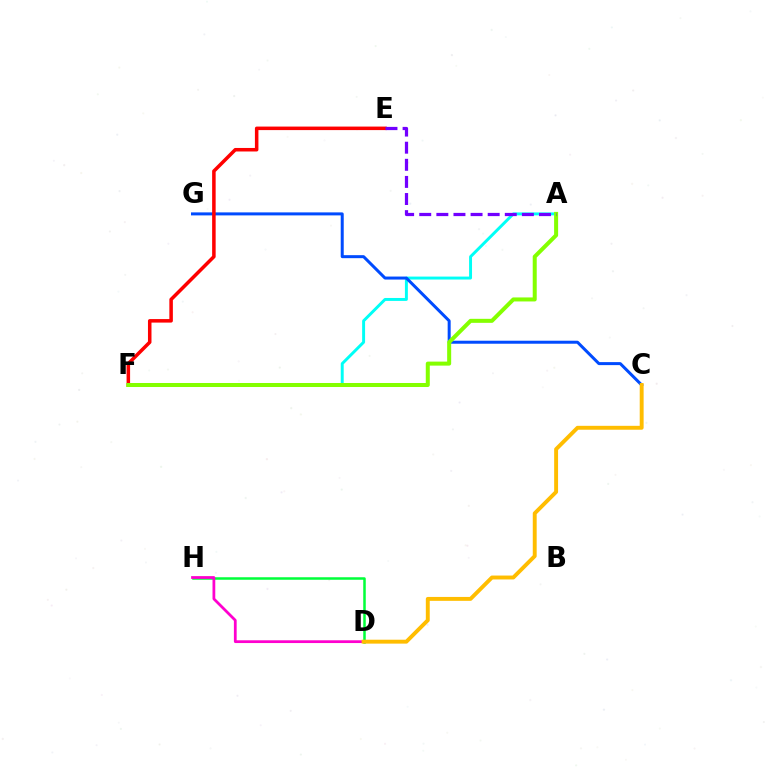{('A', 'F'): [{'color': '#00fff6', 'line_style': 'solid', 'thickness': 2.12}, {'color': '#84ff00', 'line_style': 'solid', 'thickness': 2.89}], ('C', 'G'): [{'color': '#004bff', 'line_style': 'solid', 'thickness': 2.16}], ('E', 'F'): [{'color': '#ff0000', 'line_style': 'solid', 'thickness': 2.54}], ('D', 'H'): [{'color': '#00ff39', 'line_style': 'solid', 'thickness': 1.8}, {'color': '#ff00cf', 'line_style': 'solid', 'thickness': 1.99}], ('A', 'E'): [{'color': '#7200ff', 'line_style': 'dashed', 'thickness': 2.32}], ('C', 'D'): [{'color': '#ffbd00', 'line_style': 'solid', 'thickness': 2.81}]}